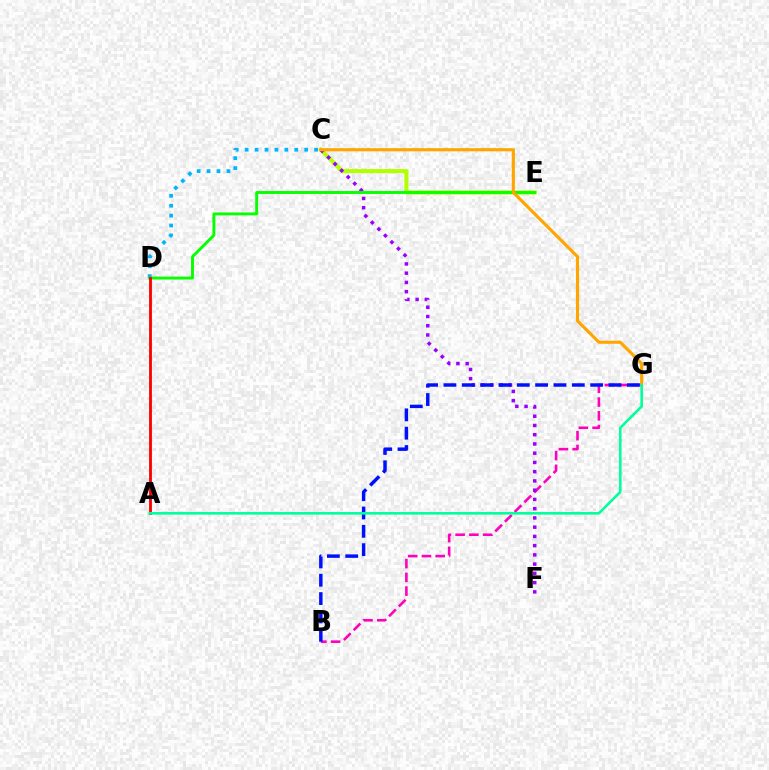{('C', 'E'): [{'color': '#b3ff00', 'line_style': 'solid', 'thickness': 2.95}], ('B', 'G'): [{'color': '#ff00bd', 'line_style': 'dashed', 'thickness': 1.87}, {'color': '#0010ff', 'line_style': 'dashed', 'thickness': 2.49}], ('C', 'D'): [{'color': '#00b5ff', 'line_style': 'dotted', 'thickness': 2.69}], ('C', 'F'): [{'color': '#9b00ff', 'line_style': 'dotted', 'thickness': 2.51}], ('D', 'E'): [{'color': '#08ff00', 'line_style': 'solid', 'thickness': 2.1}], ('A', 'D'): [{'color': '#ff0000', 'line_style': 'solid', 'thickness': 2.04}], ('C', 'G'): [{'color': '#ffa500', 'line_style': 'solid', 'thickness': 2.25}], ('A', 'G'): [{'color': '#00ff9d', 'line_style': 'solid', 'thickness': 1.86}]}